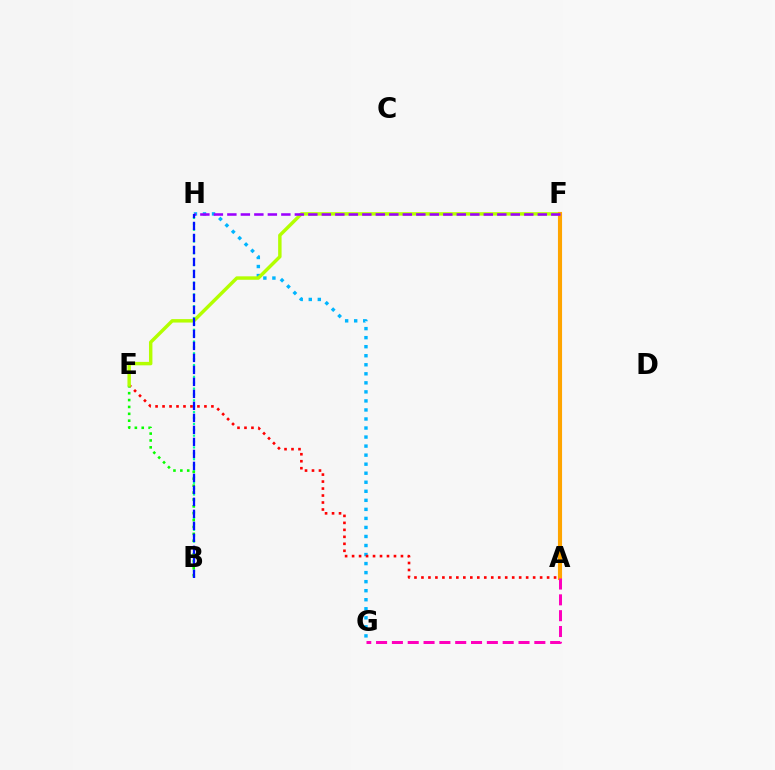{('G', 'H'): [{'color': '#00b5ff', 'line_style': 'dotted', 'thickness': 2.46}], ('B', 'H'): [{'color': '#00ff9d', 'line_style': 'dotted', 'thickness': 1.6}, {'color': '#0010ff', 'line_style': 'dashed', 'thickness': 1.63}], ('A', 'E'): [{'color': '#ff0000', 'line_style': 'dotted', 'thickness': 1.9}], ('B', 'E'): [{'color': '#08ff00', 'line_style': 'dotted', 'thickness': 1.87}], ('E', 'F'): [{'color': '#b3ff00', 'line_style': 'solid', 'thickness': 2.48}], ('A', 'F'): [{'color': '#ffa500', 'line_style': 'solid', 'thickness': 2.95}], ('F', 'H'): [{'color': '#9b00ff', 'line_style': 'dashed', 'thickness': 1.83}], ('A', 'G'): [{'color': '#ff00bd', 'line_style': 'dashed', 'thickness': 2.15}]}